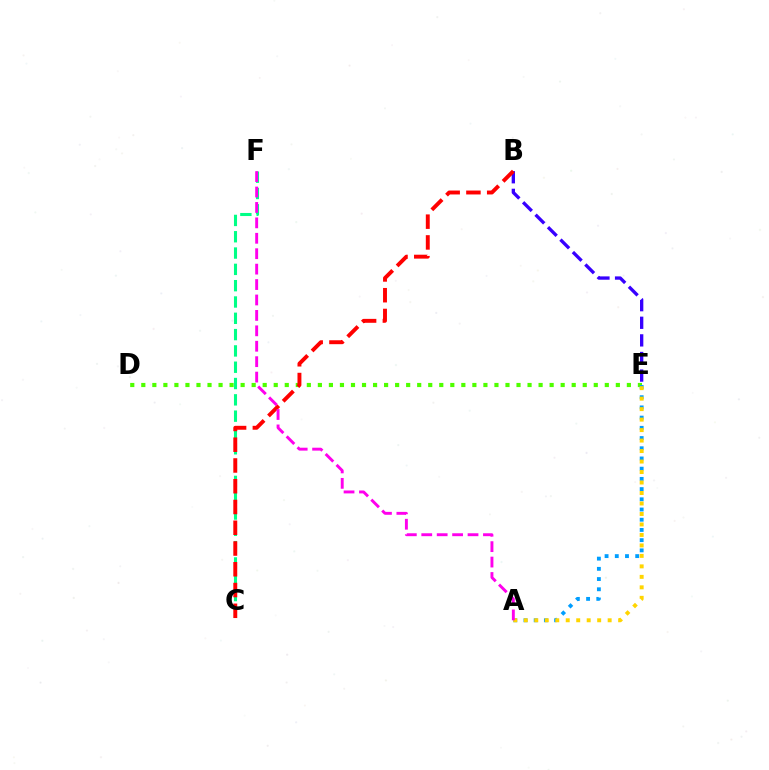{('D', 'E'): [{'color': '#4fff00', 'line_style': 'dotted', 'thickness': 3.0}], ('A', 'E'): [{'color': '#009eff', 'line_style': 'dotted', 'thickness': 2.77}, {'color': '#ffd500', 'line_style': 'dotted', 'thickness': 2.85}], ('C', 'F'): [{'color': '#00ff86', 'line_style': 'dashed', 'thickness': 2.22}], ('B', 'E'): [{'color': '#3700ff', 'line_style': 'dashed', 'thickness': 2.39}], ('B', 'C'): [{'color': '#ff0000', 'line_style': 'dashed', 'thickness': 2.82}], ('A', 'F'): [{'color': '#ff00ed', 'line_style': 'dashed', 'thickness': 2.1}]}